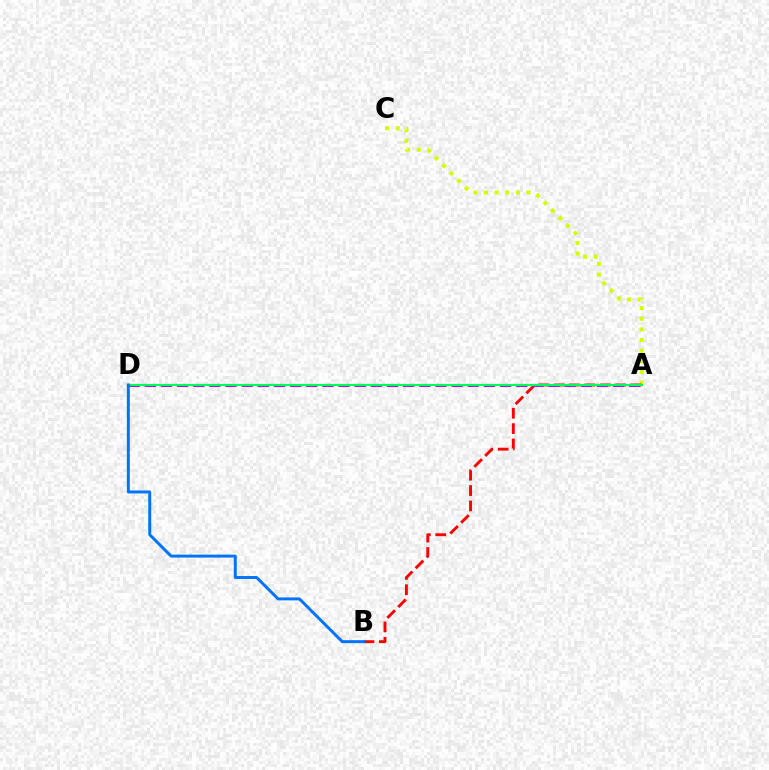{('A', 'C'): [{'color': '#d1ff00', 'line_style': 'dotted', 'thickness': 2.89}], ('A', 'B'): [{'color': '#ff0000', 'line_style': 'dashed', 'thickness': 2.09}], ('A', 'D'): [{'color': '#b900ff', 'line_style': 'dashed', 'thickness': 2.19}, {'color': '#00ff5c', 'line_style': 'solid', 'thickness': 1.56}], ('B', 'D'): [{'color': '#0074ff', 'line_style': 'solid', 'thickness': 2.13}]}